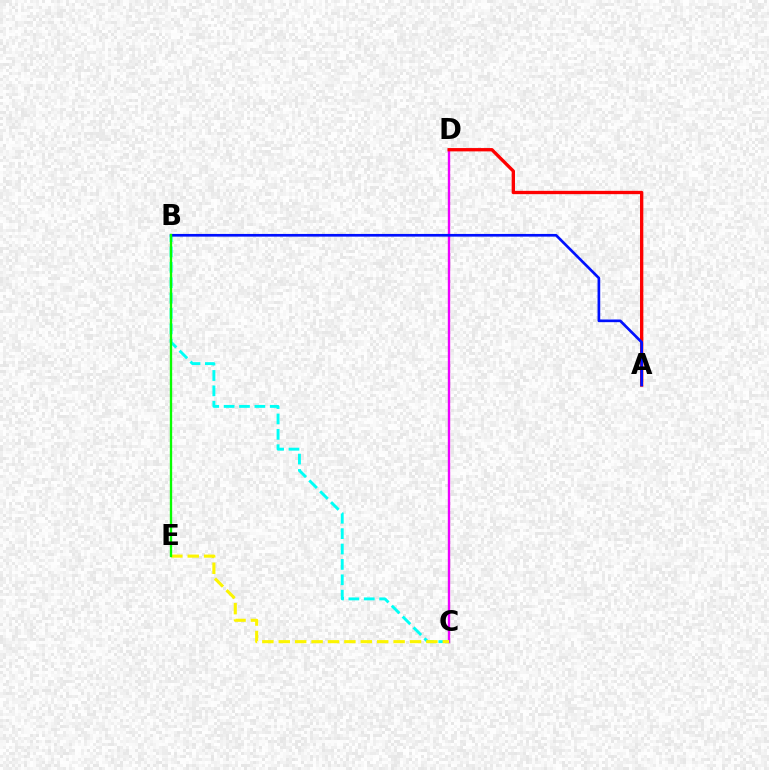{('C', 'D'): [{'color': '#ee00ff', 'line_style': 'solid', 'thickness': 1.71}], ('B', 'C'): [{'color': '#00fff6', 'line_style': 'dashed', 'thickness': 2.09}], ('A', 'D'): [{'color': '#ff0000', 'line_style': 'solid', 'thickness': 2.39}], ('A', 'B'): [{'color': '#0010ff', 'line_style': 'solid', 'thickness': 1.93}], ('C', 'E'): [{'color': '#fcf500', 'line_style': 'dashed', 'thickness': 2.23}], ('B', 'E'): [{'color': '#08ff00', 'line_style': 'solid', 'thickness': 1.69}]}